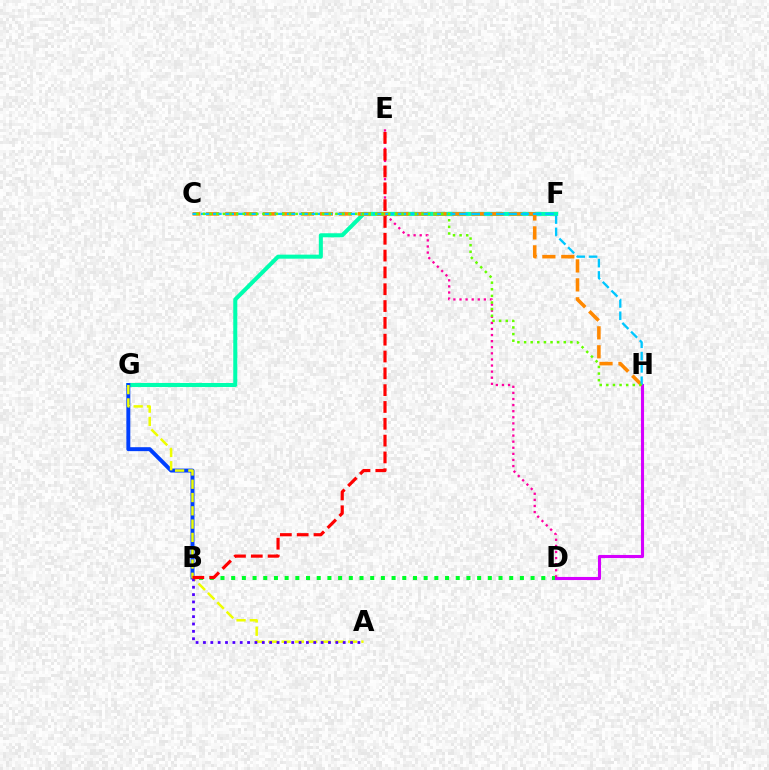{('F', 'G'): [{'color': '#00ffaf', 'line_style': 'solid', 'thickness': 2.91}], ('B', 'G'): [{'color': '#003fff', 'line_style': 'solid', 'thickness': 2.84}], ('B', 'D'): [{'color': '#00ff27', 'line_style': 'dotted', 'thickness': 2.91}], ('D', 'H'): [{'color': '#d600ff', 'line_style': 'solid', 'thickness': 2.23}], ('A', 'G'): [{'color': '#eeff00', 'line_style': 'dashed', 'thickness': 1.81}], ('D', 'E'): [{'color': '#ff00a0', 'line_style': 'dotted', 'thickness': 1.66}], ('C', 'H'): [{'color': '#ff8800', 'line_style': 'dashed', 'thickness': 2.57}, {'color': '#00c7ff', 'line_style': 'dashed', 'thickness': 1.67}, {'color': '#66ff00', 'line_style': 'dotted', 'thickness': 1.8}], ('A', 'B'): [{'color': '#4f00ff', 'line_style': 'dotted', 'thickness': 2.0}], ('B', 'E'): [{'color': '#ff0000', 'line_style': 'dashed', 'thickness': 2.28}]}